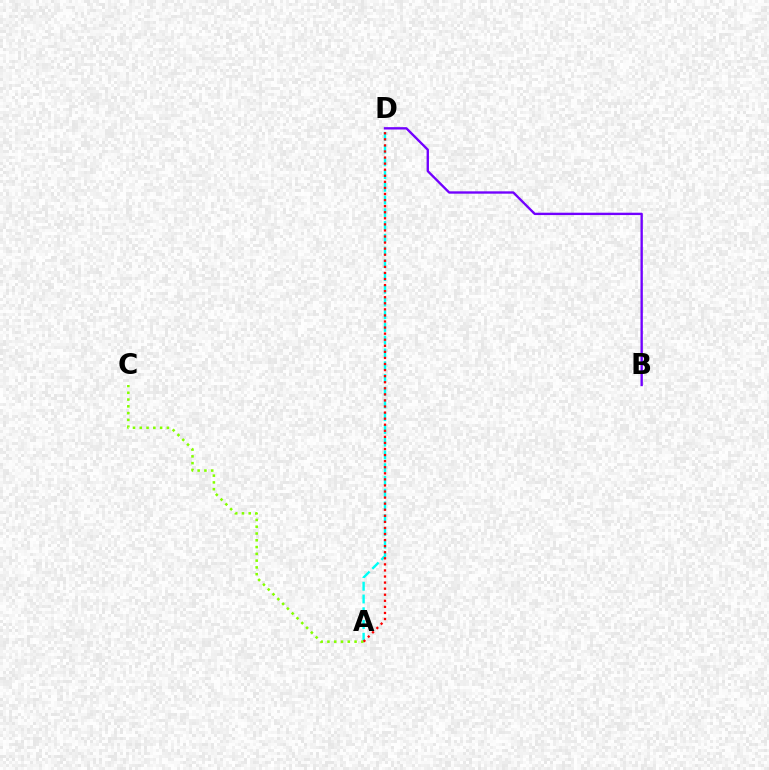{('A', 'D'): [{'color': '#00fff6', 'line_style': 'dashed', 'thickness': 1.73}, {'color': '#ff0000', 'line_style': 'dotted', 'thickness': 1.65}], ('A', 'C'): [{'color': '#84ff00', 'line_style': 'dotted', 'thickness': 1.84}], ('B', 'D'): [{'color': '#7200ff', 'line_style': 'solid', 'thickness': 1.7}]}